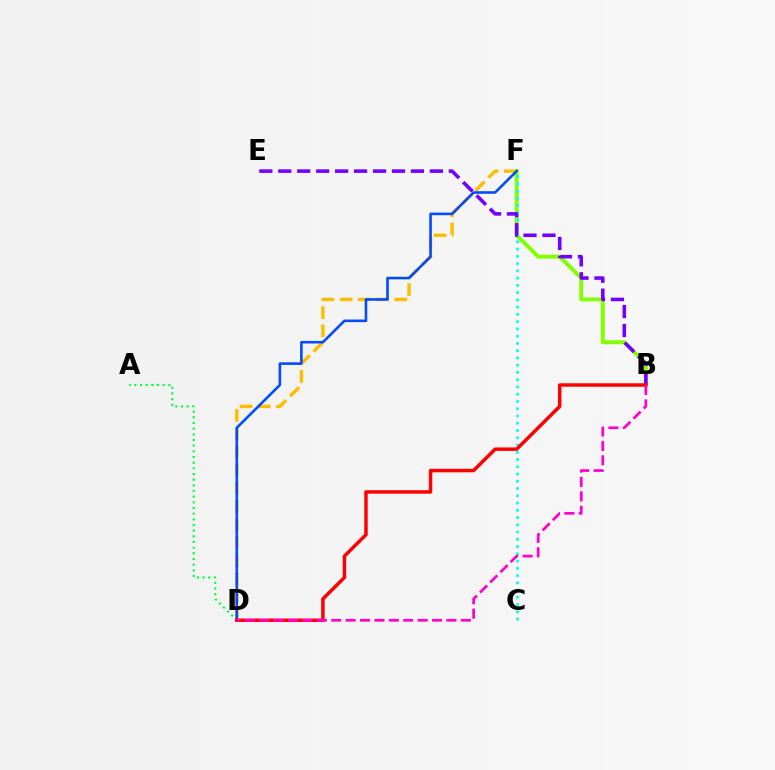{('A', 'D'): [{'color': '#00ff39', 'line_style': 'dotted', 'thickness': 1.54}], ('D', 'F'): [{'color': '#ffbd00', 'line_style': 'dashed', 'thickness': 2.47}, {'color': '#004bff', 'line_style': 'solid', 'thickness': 1.86}], ('B', 'F'): [{'color': '#84ff00', 'line_style': 'solid', 'thickness': 2.85}], ('C', 'F'): [{'color': '#00fff6', 'line_style': 'dotted', 'thickness': 1.97}], ('B', 'E'): [{'color': '#7200ff', 'line_style': 'dashed', 'thickness': 2.57}], ('B', 'D'): [{'color': '#ff0000', 'line_style': 'solid', 'thickness': 2.5}, {'color': '#ff00cf', 'line_style': 'dashed', 'thickness': 1.96}]}